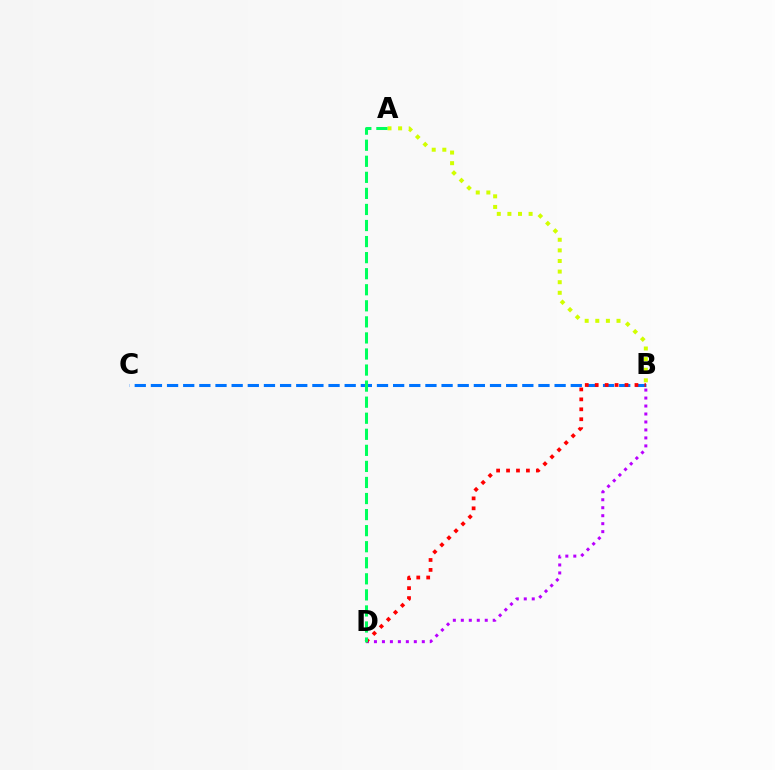{('A', 'B'): [{'color': '#d1ff00', 'line_style': 'dotted', 'thickness': 2.88}], ('B', 'D'): [{'color': '#b900ff', 'line_style': 'dotted', 'thickness': 2.17}, {'color': '#ff0000', 'line_style': 'dotted', 'thickness': 2.7}], ('B', 'C'): [{'color': '#0074ff', 'line_style': 'dashed', 'thickness': 2.19}], ('A', 'D'): [{'color': '#00ff5c', 'line_style': 'dashed', 'thickness': 2.18}]}